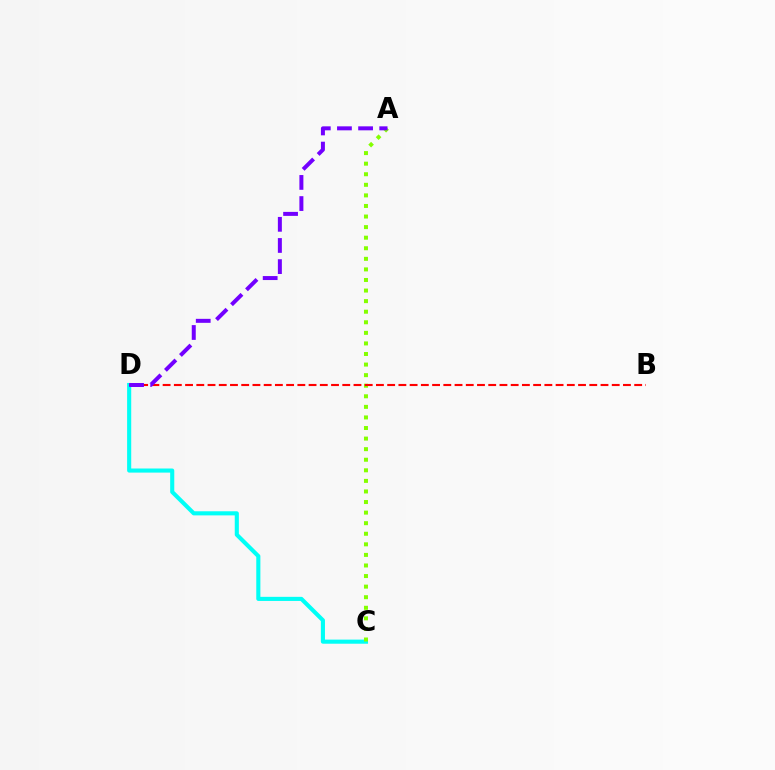{('C', 'D'): [{'color': '#00fff6', 'line_style': 'solid', 'thickness': 2.95}], ('A', 'C'): [{'color': '#84ff00', 'line_style': 'dotted', 'thickness': 2.87}], ('B', 'D'): [{'color': '#ff0000', 'line_style': 'dashed', 'thickness': 1.53}], ('A', 'D'): [{'color': '#7200ff', 'line_style': 'dashed', 'thickness': 2.87}]}